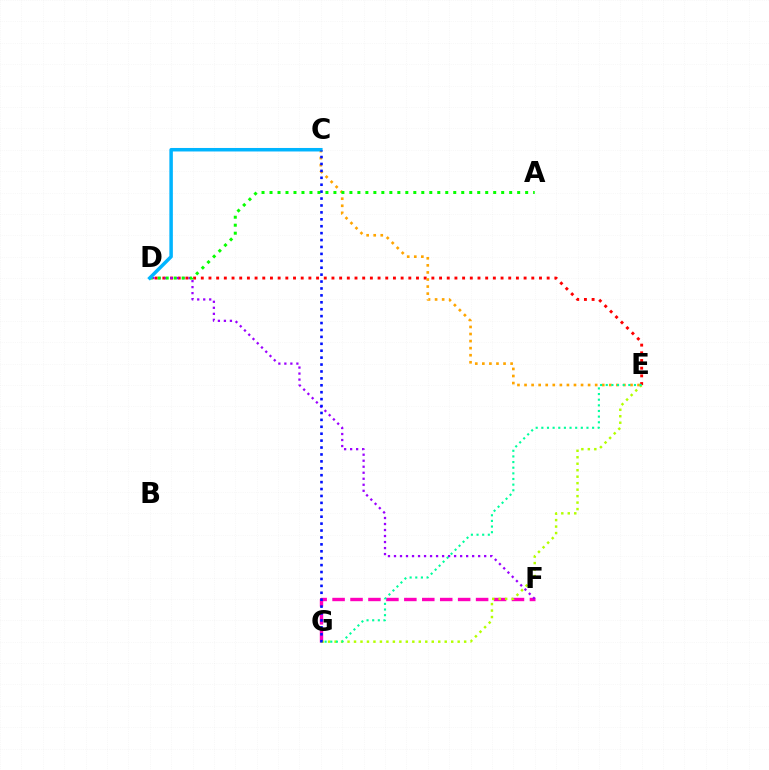{('D', 'E'): [{'color': '#ff0000', 'line_style': 'dotted', 'thickness': 2.09}], ('C', 'E'): [{'color': '#ffa500', 'line_style': 'dotted', 'thickness': 1.92}], ('F', 'G'): [{'color': '#ff00bd', 'line_style': 'dashed', 'thickness': 2.44}], ('D', 'F'): [{'color': '#9b00ff', 'line_style': 'dotted', 'thickness': 1.63}], ('A', 'D'): [{'color': '#08ff00', 'line_style': 'dotted', 'thickness': 2.17}], ('E', 'G'): [{'color': '#b3ff00', 'line_style': 'dotted', 'thickness': 1.76}, {'color': '#00ff9d', 'line_style': 'dotted', 'thickness': 1.53}], ('C', 'D'): [{'color': '#00b5ff', 'line_style': 'solid', 'thickness': 2.52}], ('C', 'G'): [{'color': '#0010ff', 'line_style': 'dotted', 'thickness': 1.88}]}